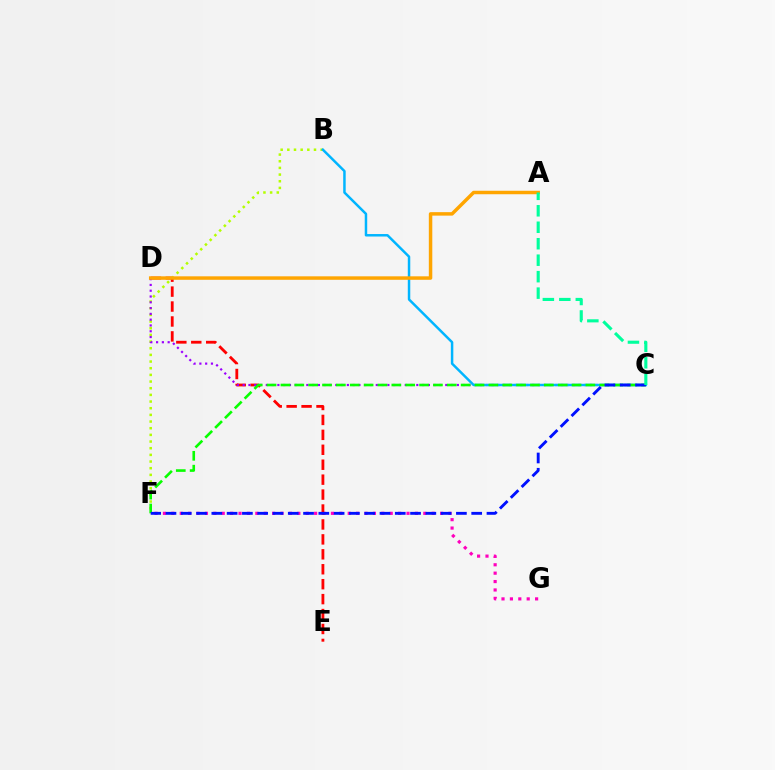{('F', 'G'): [{'color': '#ff00bd', 'line_style': 'dotted', 'thickness': 2.28}], ('D', 'E'): [{'color': '#ff0000', 'line_style': 'dashed', 'thickness': 2.03}], ('B', 'F'): [{'color': '#b3ff00', 'line_style': 'dotted', 'thickness': 1.81}], ('C', 'D'): [{'color': '#9b00ff', 'line_style': 'dotted', 'thickness': 1.57}], ('B', 'C'): [{'color': '#00b5ff', 'line_style': 'solid', 'thickness': 1.79}], ('C', 'F'): [{'color': '#08ff00', 'line_style': 'dashed', 'thickness': 1.88}, {'color': '#0010ff', 'line_style': 'dashed', 'thickness': 2.08}], ('A', 'D'): [{'color': '#ffa500', 'line_style': 'solid', 'thickness': 2.5}], ('A', 'C'): [{'color': '#00ff9d', 'line_style': 'dashed', 'thickness': 2.24}]}